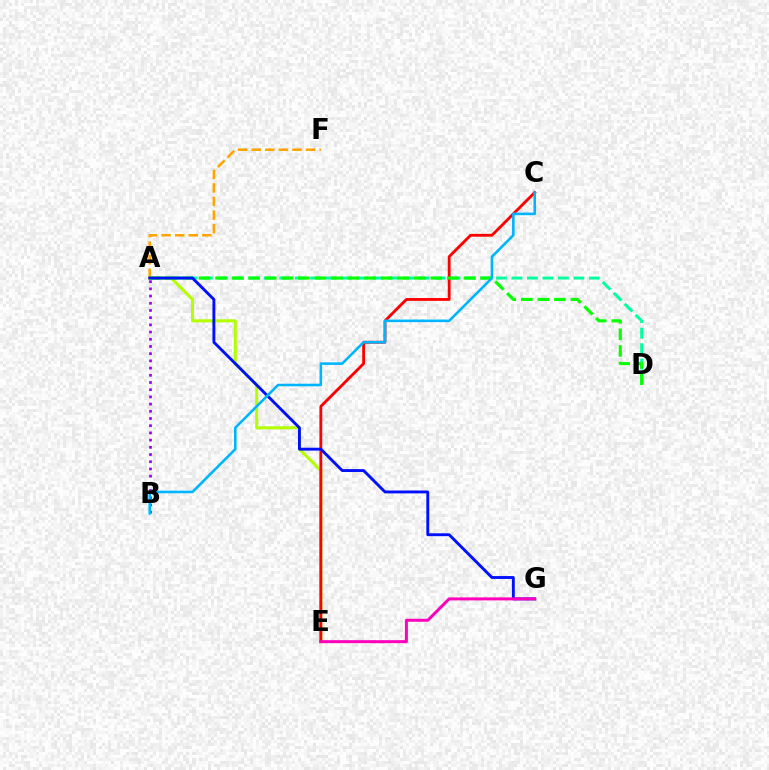{('A', 'D'): [{'color': '#00ff9d', 'line_style': 'dashed', 'thickness': 2.1}, {'color': '#08ff00', 'line_style': 'dashed', 'thickness': 2.25}], ('A', 'E'): [{'color': '#b3ff00', 'line_style': 'solid', 'thickness': 2.19}], ('C', 'E'): [{'color': '#ff0000', 'line_style': 'solid', 'thickness': 2.04}], ('A', 'F'): [{'color': '#ffa500', 'line_style': 'dashed', 'thickness': 1.85}], ('A', 'B'): [{'color': '#9b00ff', 'line_style': 'dotted', 'thickness': 1.96}], ('A', 'G'): [{'color': '#0010ff', 'line_style': 'solid', 'thickness': 2.08}], ('E', 'G'): [{'color': '#ff00bd', 'line_style': 'solid', 'thickness': 2.16}], ('B', 'C'): [{'color': '#00b5ff', 'line_style': 'solid', 'thickness': 1.86}]}